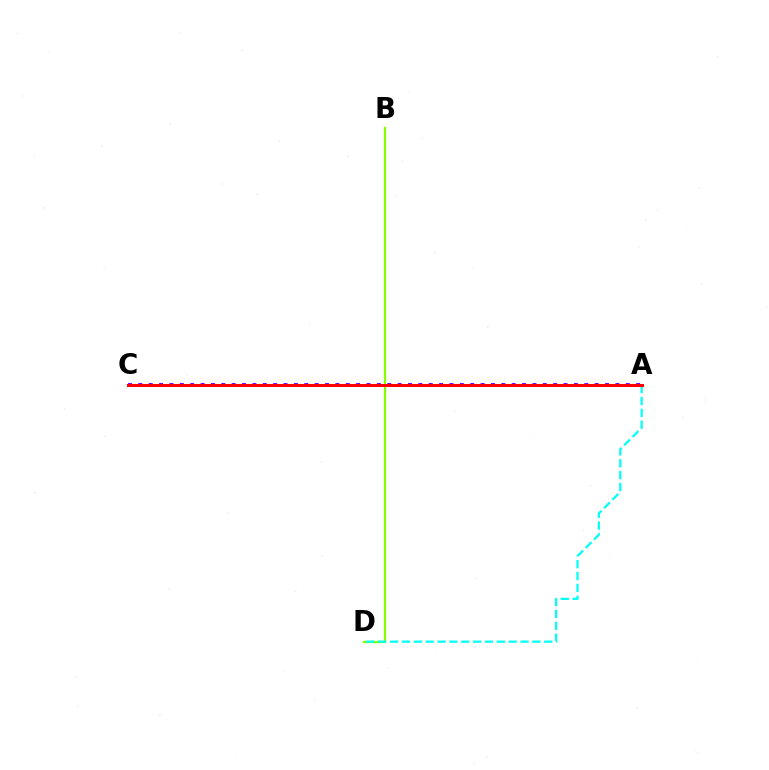{('B', 'D'): [{'color': '#84ff00', 'line_style': 'solid', 'thickness': 1.65}], ('A', 'C'): [{'color': '#7200ff', 'line_style': 'dotted', 'thickness': 2.82}, {'color': '#ff0000', 'line_style': 'solid', 'thickness': 2.16}], ('A', 'D'): [{'color': '#00fff6', 'line_style': 'dashed', 'thickness': 1.61}]}